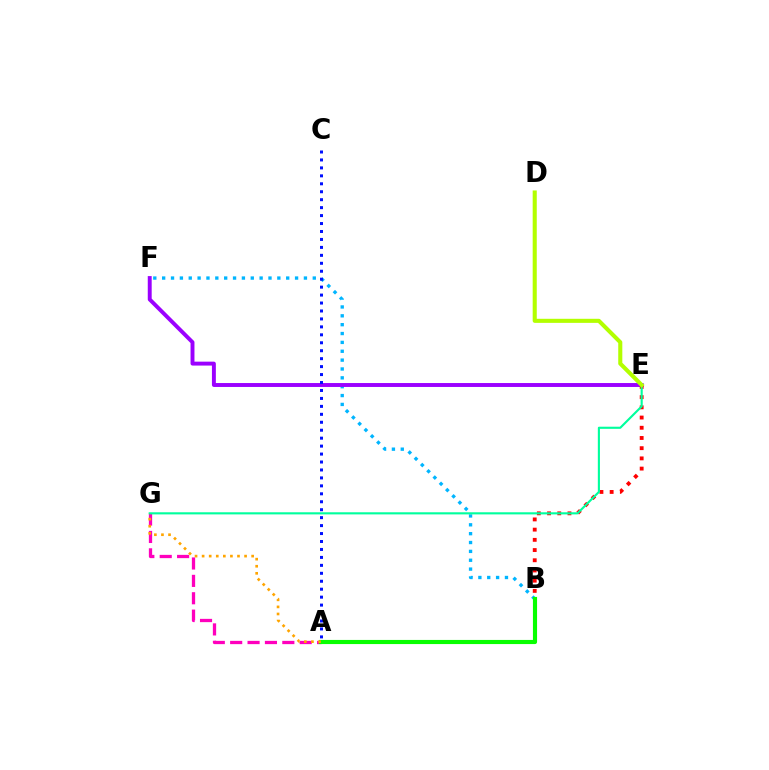{('B', 'F'): [{'color': '#00b5ff', 'line_style': 'dotted', 'thickness': 2.41}], ('E', 'F'): [{'color': '#9b00ff', 'line_style': 'solid', 'thickness': 2.82}], ('A', 'C'): [{'color': '#0010ff', 'line_style': 'dotted', 'thickness': 2.16}], ('B', 'E'): [{'color': '#ff0000', 'line_style': 'dotted', 'thickness': 2.77}], ('A', 'G'): [{'color': '#ff00bd', 'line_style': 'dashed', 'thickness': 2.36}, {'color': '#ffa500', 'line_style': 'dotted', 'thickness': 1.92}], ('A', 'B'): [{'color': '#08ff00', 'line_style': 'solid', 'thickness': 2.98}], ('E', 'G'): [{'color': '#00ff9d', 'line_style': 'solid', 'thickness': 1.53}], ('D', 'E'): [{'color': '#b3ff00', 'line_style': 'solid', 'thickness': 2.94}]}